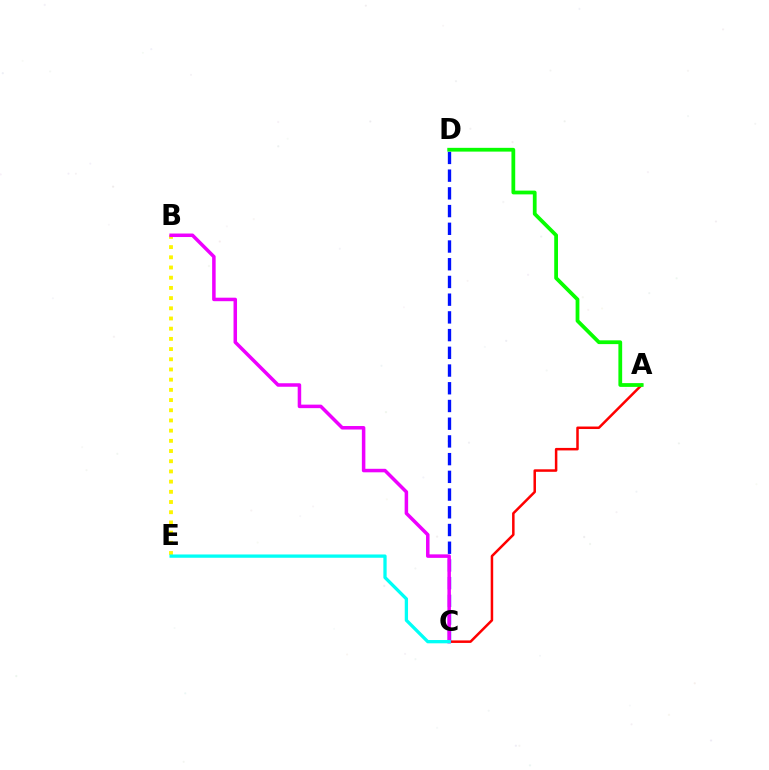{('A', 'C'): [{'color': '#ff0000', 'line_style': 'solid', 'thickness': 1.81}], ('C', 'D'): [{'color': '#0010ff', 'line_style': 'dashed', 'thickness': 2.41}], ('B', 'E'): [{'color': '#fcf500', 'line_style': 'dotted', 'thickness': 2.77}], ('A', 'D'): [{'color': '#08ff00', 'line_style': 'solid', 'thickness': 2.71}], ('B', 'C'): [{'color': '#ee00ff', 'line_style': 'solid', 'thickness': 2.53}], ('C', 'E'): [{'color': '#00fff6', 'line_style': 'solid', 'thickness': 2.37}]}